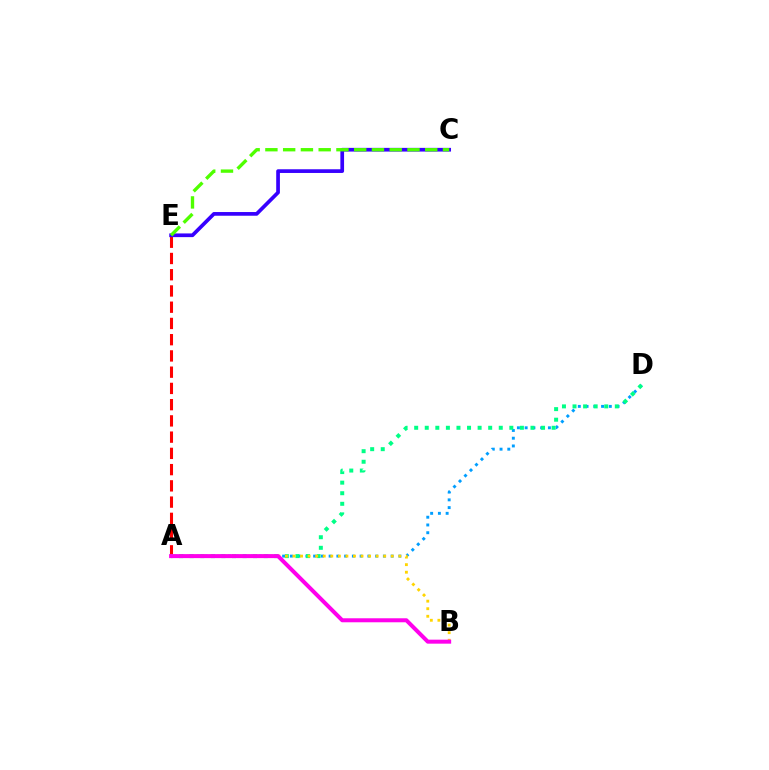{('A', 'D'): [{'color': '#009eff', 'line_style': 'dotted', 'thickness': 2.11}, {'color': '#00ff86', 'line_style': 'dotted', 'thickness': 2.87}], ('A', 'E'): [{'color': '#ff0000', 'line_style': 'dashed', 'thickness': 2.21}], ('C', 'E'): [{'color': '#3700ff', 'line_style': 'solid', 'thickness': 2.66}, {'color': '#4fff00', 'line_style': 'dashed', 'thickness': 2.41}], ('A', 'B'): [{'color': '#ffd500', 'line_style': 'dotted', 'thickness': 2.05}, {'color': '#ff00ed', 'line_style': 'solid', 'thickness': 2.88}]}